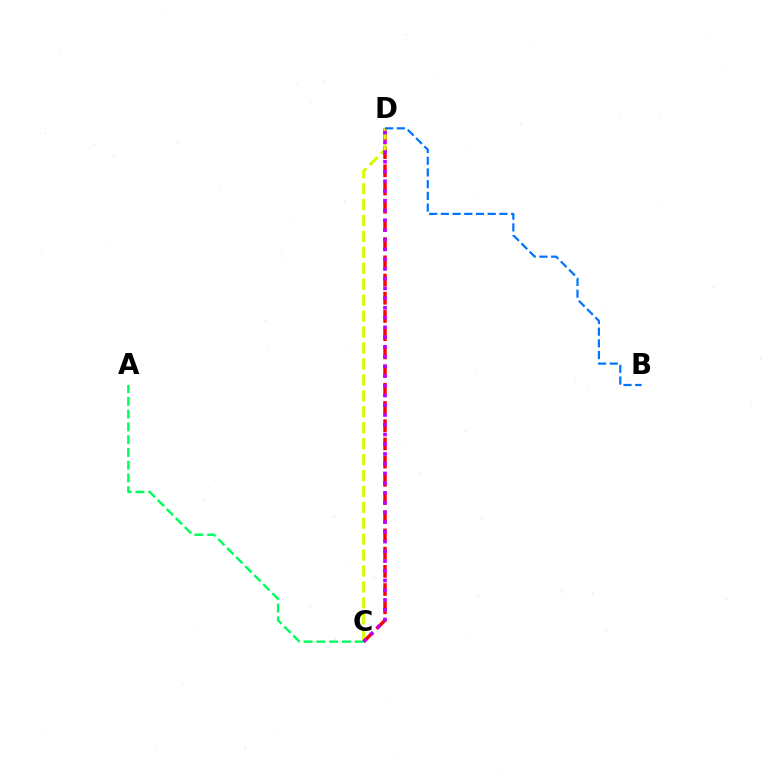{('A', 'C'): [{'color': '#00ff5c', 'line_style': 'dashed', 'thickness': 1.74}], ('C', 'D'): [{'color': '#ff0000', 'line_style': 'dashed', 'thickness': 2.47}, {'color': '#d1ff00', 'line_style': 'dashed', 'thickness': 2.16}, {'color': '#b900ff', 'line_style': 'dotted', 'thickness': 2.65}], ('B', 'D'): [{'color': '#0074ff', 'line_style': 'dashed', 'thickness': 1.59}]}